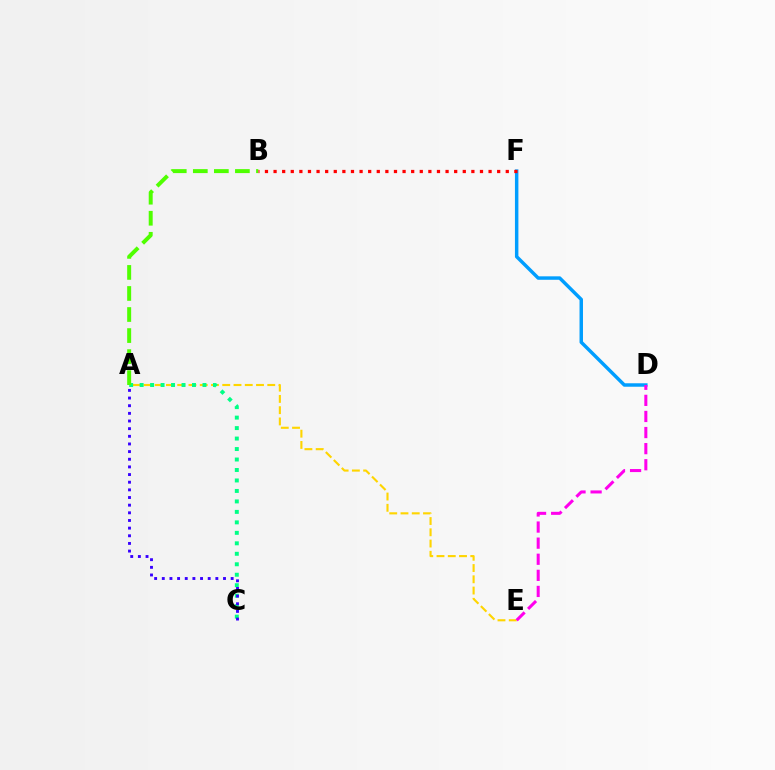{('A', 'E'): [{'color': '#ffd500', 'line_style': 'dashed', 'thickness': 1.53}], ('A', 'C'): [{'color': '#00ff86', 'line_style': 'dotted', 'thickness': 2.85}, {'color': '#3700ff', 'line_style': 'dotted', 'thickness': 2.08}], ('D', 'F'): [{'color': '#009eff', 'line_style': 'solid', 'thickness': 2.49}], ('A', 'B'): [{'color': '#4fff00', 'line_style': 'dashed', 'thickness': 2.86}], ('B', 'F'): [{'color': '#ff0000', 'line_style': 'dotted', 'thickness': 2.34}], ('D', 'E'): [{'color': '#ff00ed', 'line_style': 'dashed', 'thickness': 2.19}]}